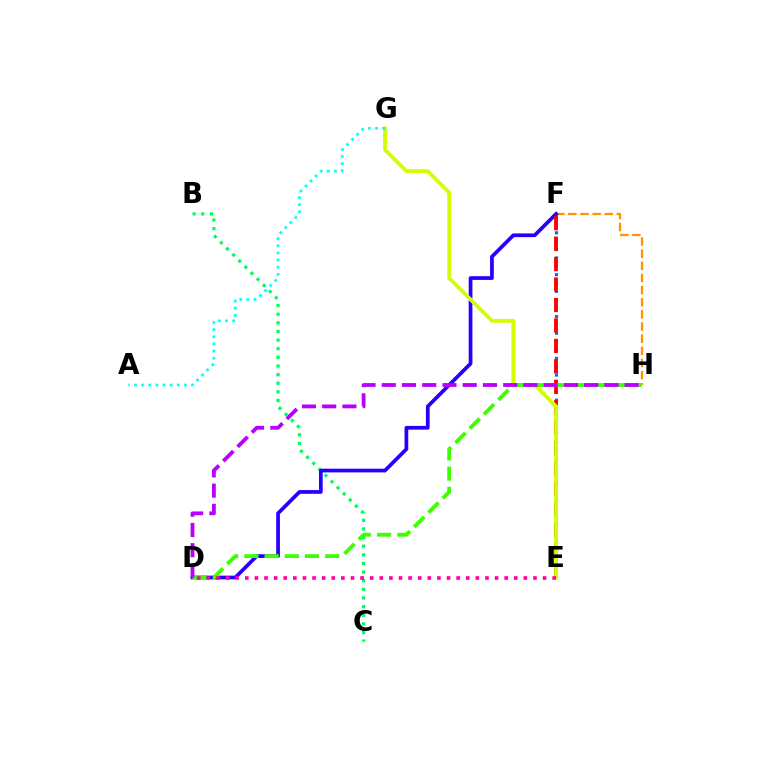{('B', 'C'): [{'color': '#00ff5c', 'line_style': 'dotted', 'thickness': 2.34}], ('F', 'H'): [{'color': '#ff9400', 'line_style': 'dashed', 'thickness': 1.65}], ('E', 'F'): [{'color': '#0074ff', 'line_style': 'dotted', 'thickness': 2.27}, {'color': '#ff0000', 'line_style': 'dashed', 'thickness': 2.78}], ('D', 'F'): [{'color': '#2500ff', 'line_style': 'solid', 'thickness': 2.68}], ('E', 'G'): [{'color': '#d1ff00', 'line_style': 'solid', 'thickness': 2.74}], ('A', 'G'): [{'color': '#00fff6', 'line_style': 'dotted', 'thickness': 1.94}], ('D', 'H'): [{'color': '#3dff00', 'line_style': 'dashed', 'thickness': 2.75}, {'color': '#b900ff', 'line_style': 'dashed', 'thickness': 2.75}], ('D', 'E'): [{'color': '#ff00ac', 'line_style': 'dotted', 'thickness': 2.61}]}